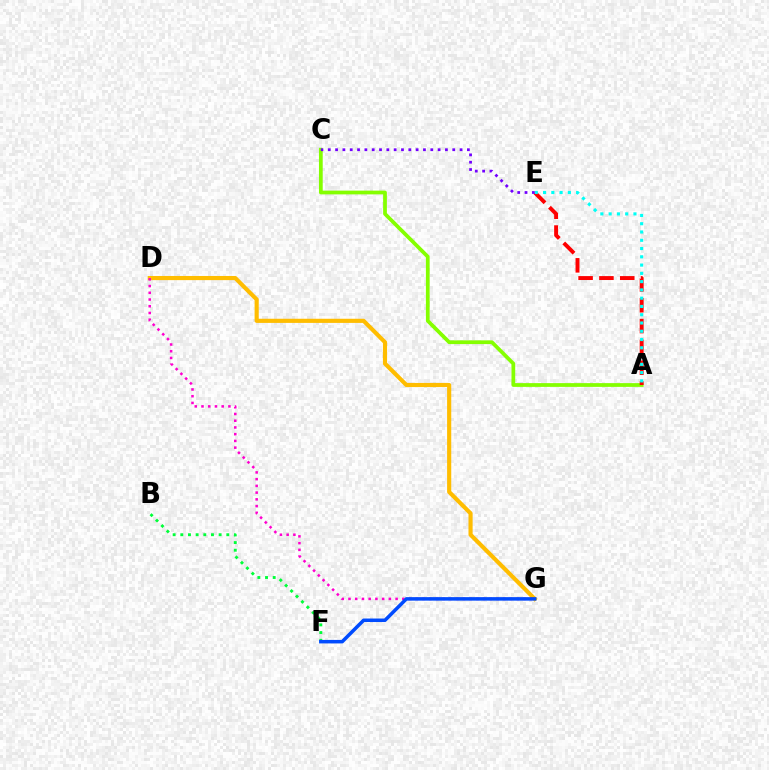{('A', 'C'): [{'color': '#84ff00', 'line_style': 'solid', 'thickness': 2.7}], ('B', 'F'): [{'color': '#00ff39', 'line_style': 'dotted', 'thickness': 2.08}], ('D', 'G'): [{'color': '#ffbd00', 'line_style': 'solid', 'thickness': 2.98}, {'color': '#ff00cf', 'line_style': 'dotted', 'thickness': 1.83}], ('A', 'E'): [{'color': '#ff0000', 'line_style': 'dashed', 'thickness': 2.83}, {'color': '#00fff6', 'line_style': 'dotted', 'thickness': 2.25}], ('C', 'E'): [{'color': '#7200ff', 'line_style': 'dotted', 'thickness': 1.99}], ('F', 'G'): [{'color': '#004bff', 'line_style': 'solid', 'thickness': 2.53}]}